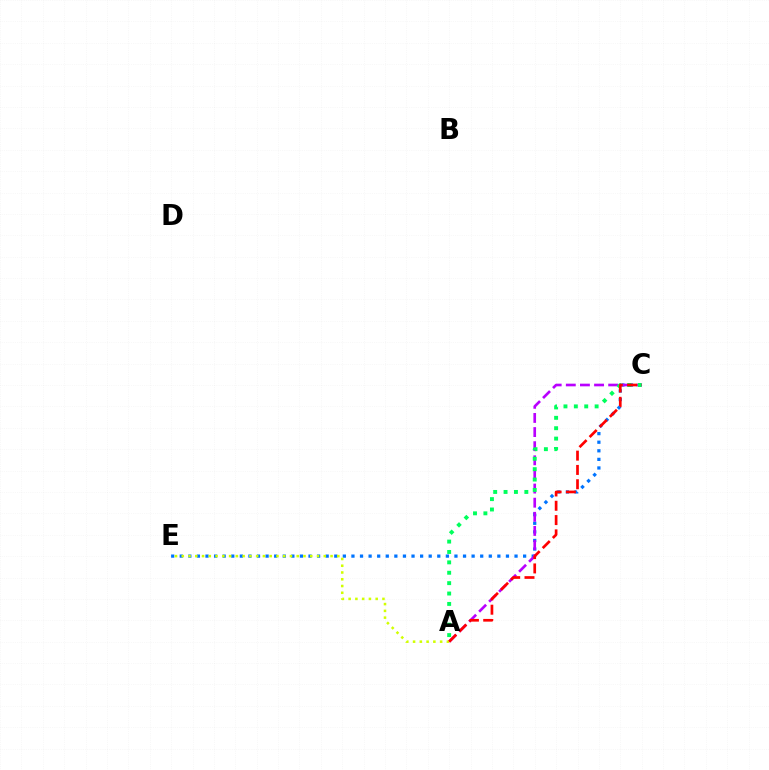{('C', 'E'): [{'color': '#0074ff', 'line_style': 'dotted', 'thickness': 2.33}], ('A', 'C'): [{'color': '#b900ff', 'line_style': 'dashed', 'thickness': 1.92}, {'color': '#00ff5c', 'line_style': 'dotted', 'thickness': 2.82}, {'color': '#ff0000', 'line_style': 'dashed', 'thickness': 1.94}], ('A', 'E'): [{'color': '#d1ff00', 'line_style': 'dotted', 'thickness': 1.84}]}